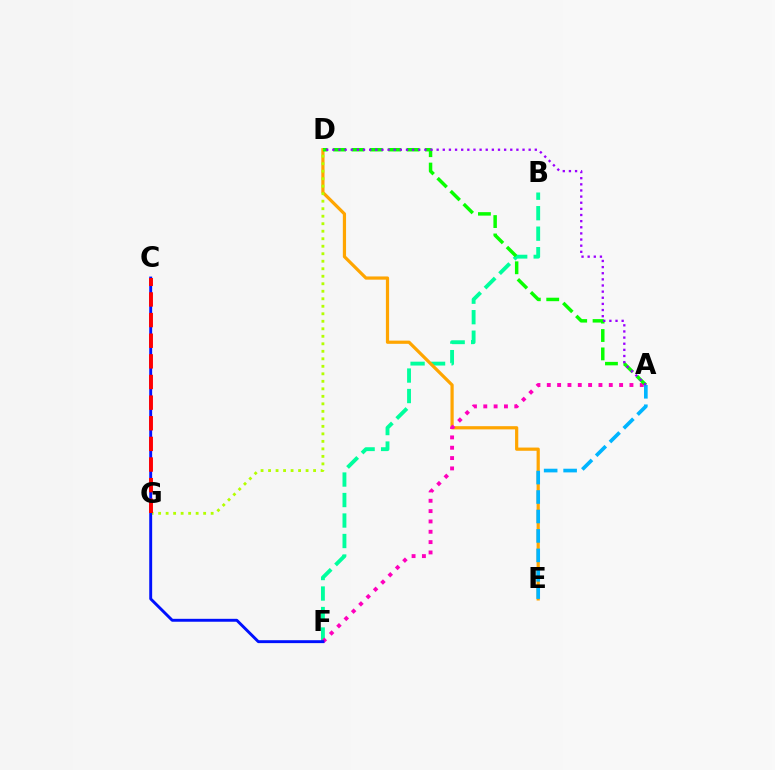{('B', 'F'): [{'color': '#00ff9d', 'line_style': 'dashed', 'thickness': 2.78}], ('D', 'E'): [{'color': '#ffa500', 'line_style': 'solid', 'thickness': 2.31}], ('A', 'F'): [{'color': '#ff00bd', 'line_style': 'dotted', 'thickness': 2.81}], ('A', 'D'): [{'color': '#08ff00', 'line_style': 'dashed', 'thickness': 2.5}, {'color': '#9b00ff', 'line_style': 'dotted', 'thickness': 1.67}], ('A', 'E'): [{'color': '#00b5ff', 'line_style': 'dashed', 'thickness': 2.64}], ('D', 'G'): [{'color': '#b3ff00', 'line_style': 'dotted', 'thickness': 2.04}], ('C', 'F'): [{'color': '#0010ff', 'line_style': 'solid', 'thickness': 2.1}], ('C', 'G'): [{'color': '#ff0000', 'line_style': 'dashed', 'thickness': 2.8}]}